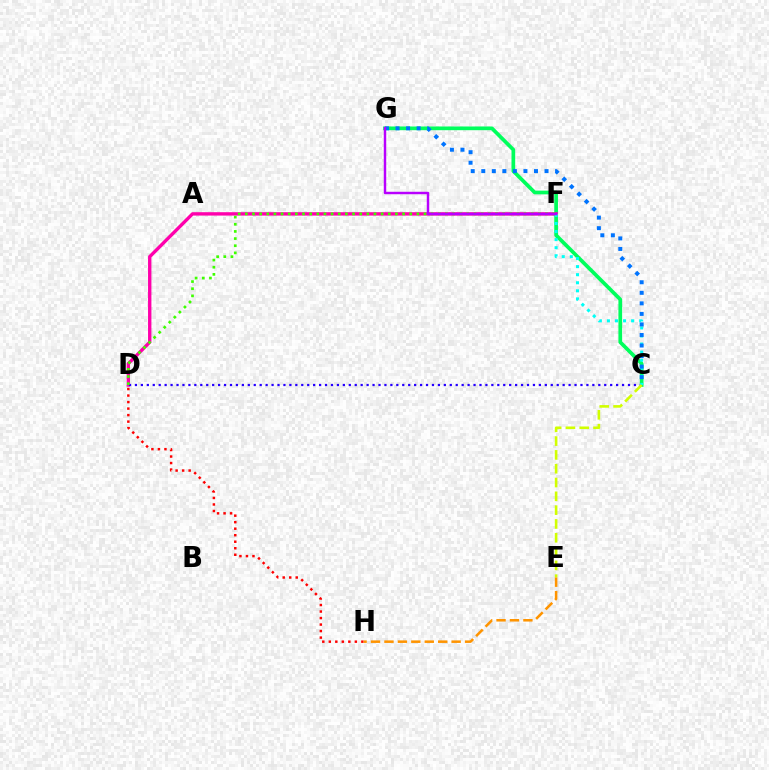{('C', 'G'): [{'color': '#00ff5c', 'line_style': 'solid', 'thickness': 2.68}, {'color': '#0074ff', 'line_style': 'dotted', 'thickness': 2.86}], ('D', 'F'): [{'color': '#ff00ac', 'line_style': 'solid', 'thickness': 2.43}, {'color': '#3dff00', 'line_style': 'dotted', 'thickness': 1.94}], ('C', 'D'): [{'color': '#2500ff', 'line_style': 'dotted', 'thickness': 1.61}], ('C', 'F'): [{'color': '#00fff6', 'line_style': 'dotted', 'thickness': 2.19}], ('D', 'H'): [{'color': '#ff0000', 'line_style': 'dotted', 'thickness': 1.77}], ('F', 'G'): [{'color': '#b900ff', 'line_style': 'solid', 'thickness': 1.76}], ('C', 'E'): [{'color': '#d1ff00', 'line_style': 'dashed', 'thickness': 1.88}], ('E', 'H'): [{'color': '#ff9400', 'line_style': 'dashed', 'thickness': 1.83}]}